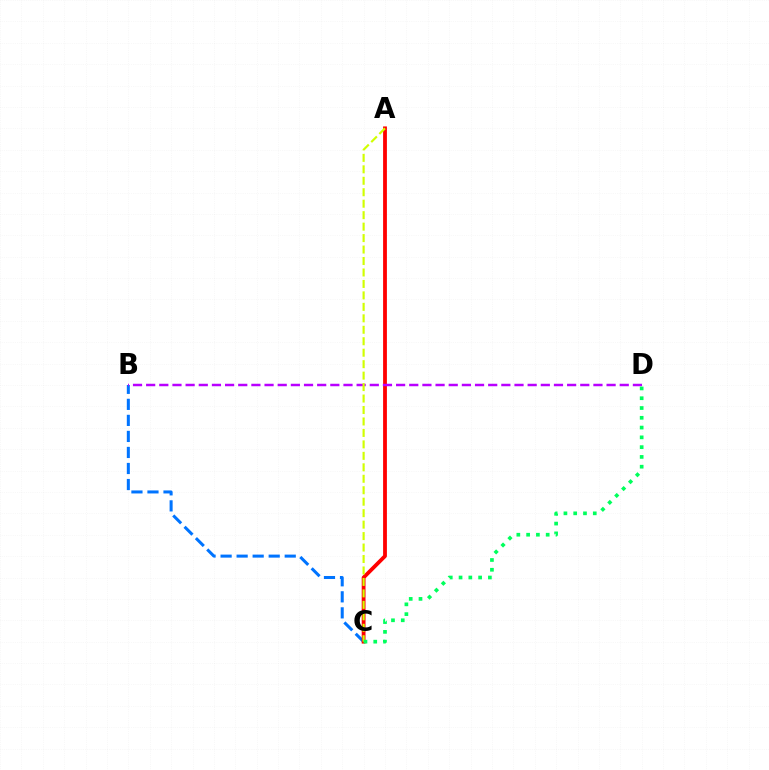{('B', 'C'): [{'color': '#0074ff', 'line_style': 'dashed', 'thickness': 2.18}], ('A', 'C'): [{'color': '#ff0000', 'line_style': 'solid', 'thickness': 2.74}, {'color': '#d1ff00', 'line_style': 'dashed', 'thickness': 1.56}], ('B', 'D'): [{'color': '#b900ff', 'line_style': 'dashed', 'thickness': 1.79}], ('C', 'D'): [{'color': '#00ff5c', 'line_style': 'dotted', 'thickness': 2.66}]}